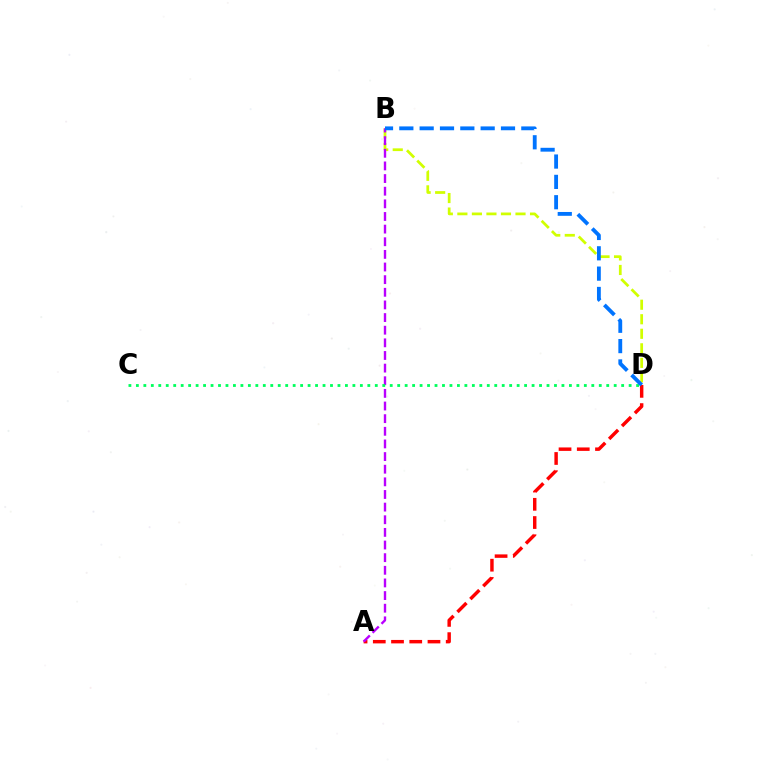{('B', 'D'): [{'color': '#d1ff00', 'line_style': 'dashed', 'thickness': 1.97}, {'color': '#0074ff', 'line_style': 'dashed', 'thickness': 2.76}], ('A', 'D'): [{'color': '#ff0000', 'line_style': 'dashed', 'thickness': 2.48}], ('A', 'B'): [{'color': '#b900ff', 'line_style': 'dashed', 'thickness': 1.72}], ('C', 'D'): [{'color': '#00ff5c', 'line_style': 'dotted', 'thickness': 2.03}]}